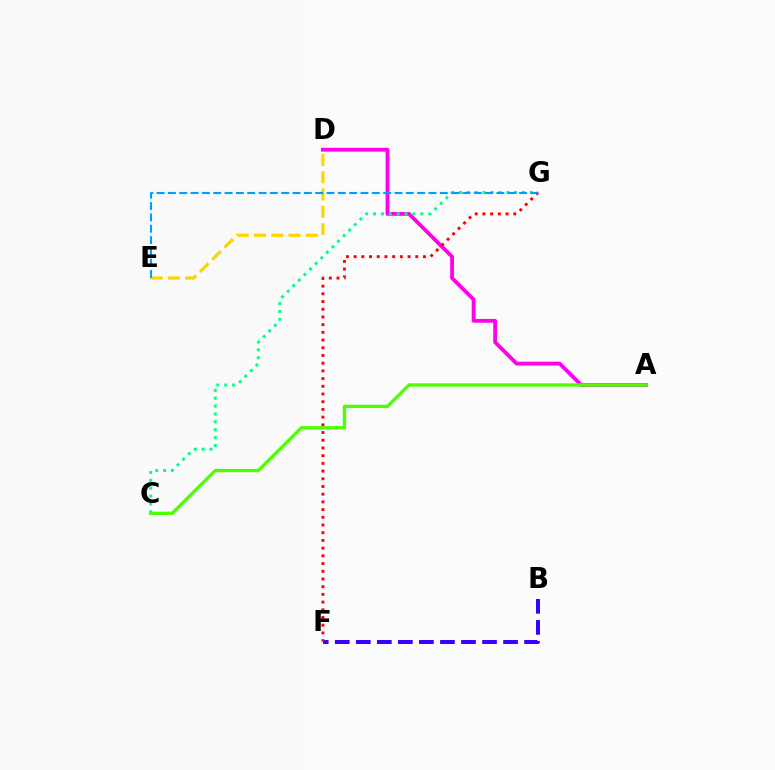{('B', 'F'): [{'color': '#3700ff', 'line_style': 'dashed', 'thickness': 2.86}], ('A', 'D'): [{'color': '#ff00ed', 'line_style': 'solid', 'thickness': 2.75}], ('C', 'G'): [{'color': '#00ff86', 'line_style': 'dotted', 'thickness': 2.14}], ('D', 'E'): [{'color': '#ffd500', 'line_style': 'dashed', 'thickness': 2.35}], ('F', 'G'): [{'color': '#ff0000', 'line_style': 'dotted', 'thickness': 2.09}], ('A', 'C'): [{'color': '#4fff00', 'line_style': 'solid', 'thickness': 2.4}], ('E', 'G'): [{'color': '#009eff', 'line_style': 'dashed', 'thickness': 1.54}]}